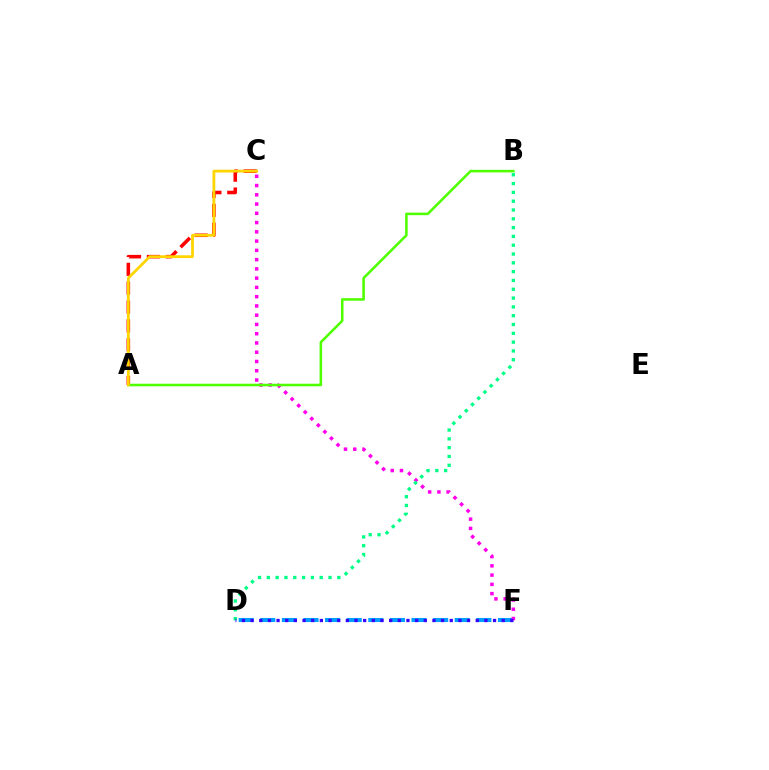{('A', 'C'): [{'color': '#ff0000', 'line_style': 'dashed', 'thickness': 2.56}, {'color': '#ffd500', 'line_style': 'solid', 'thickness': 1.99}], ('D', 'F'): [{'color': '#009eff', 'line_style': 'dashed', 'thickness': 2.94}, {'color': '#3700ff', 'line_style': 'dotted', 'thickness': 2.35}], ('C', 'F'): [{'color': '#ff00ed', 'line_style': 'dotted', 'thickness': 2.52}], ('A', 'B'): [{'color': '#4fff00', 'line_style': 'solid', 'thickness': 1.84}], ('B', 'D'): [{'color': '#00ff86', 'line_style': 'dotted', 'thickness': 2.39}]}